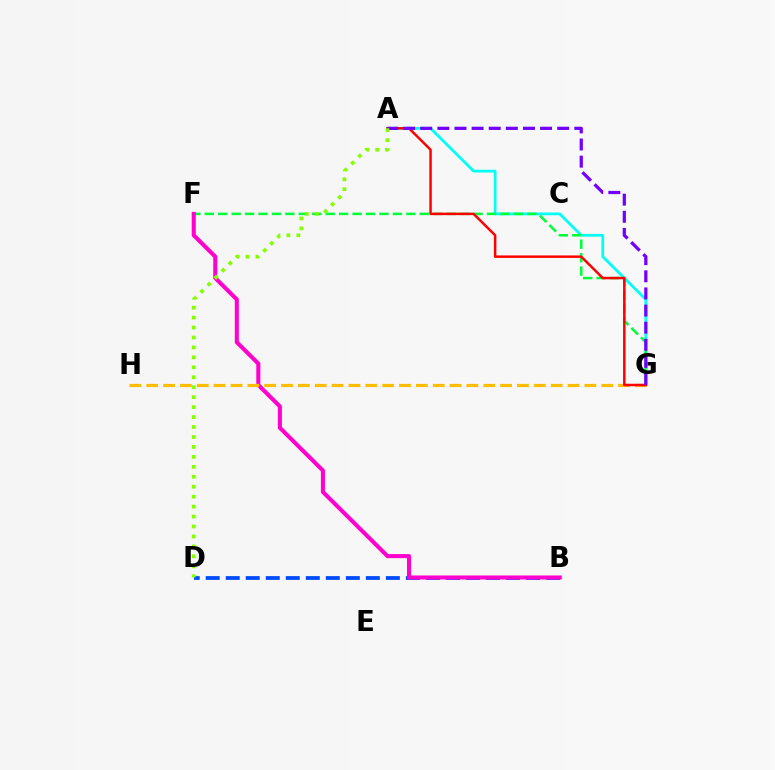{('A', 'G'): [{'color': '#00fff6', 'line_style': 'solid', 'thickness': 1.98}, {'color': '#ff0000', 'line_style': 'solid', 'thickness': 1.79}, {'color': '#7200ff', 'line_style': 'dashed', 'thickness': 2.33}], ('B', 'D'): [{'color': '#004bff', 'line_style': 'dashed', 'thickness': 2.72}], ('F', 'G'): [{'color': '#00ff39', 'line_style': 'dashed', 'thickness': 1.83}], ('B', 'F'): [{'color': '#ff00cf', 'line_style': 'solid', 'thickness': 2.93}], ('G', 'H'): [{'color': '#ffbd00', 'line_style': 'dashed', 'thickness': 2.29}], ('A', 'D'): [{'color': '#84ff00', 'line_style': 'dotted', 'thickness': 2.7}]}